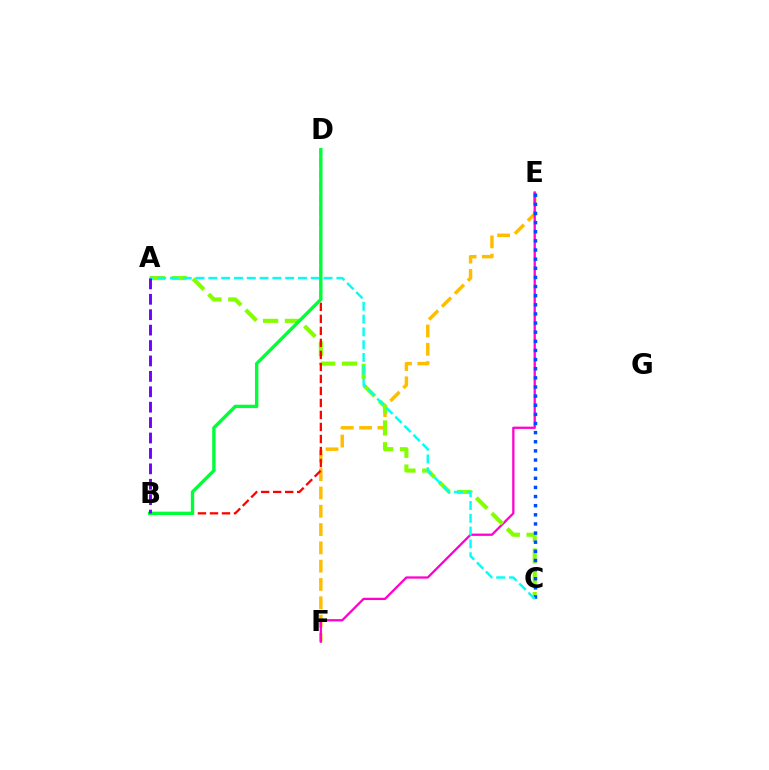{('E', 'F'): [{'color': '#ffbd00', 'line_style': 'dashed', 'thickness': 2.49}, {'color': '#ff00cf', 'line_style': 'solid', 'thickness': 1.64}], ('A', 'C'): [{'color': '#84ff00', 'line_style': 'dashed', 'thickness': 2.97}, {'color': '#00fff6', 'line_style': 'dashed', 'thickness': 1.74}], ('C', 'E'): [{'color': '#004bff', 'line_style': 'dotted', 'thickness': 2.48}], ('B', 'D'): [{'color': '#ff0000', 'line_style': 'dashed', 'thickness': 1.63}, {'color': '#00ff39', 'line_style': 'solid', 'thickness': 2.43}], ('A', 'B'): [{'color': '#7200ff', 'line_style': 'dashed', 'thickness': 2.09}]}